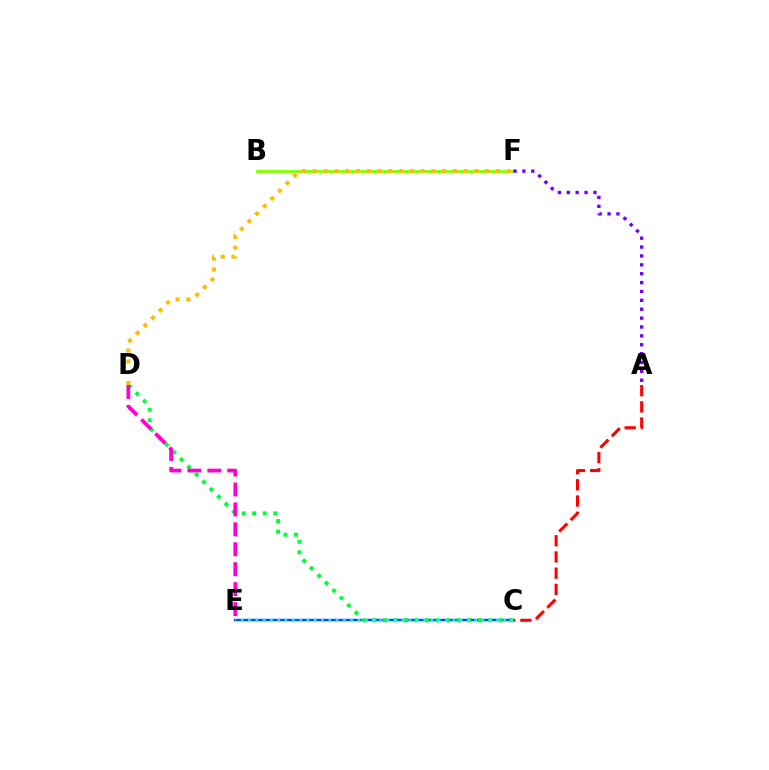{('B', 'F'): [{'color': '#84ff00', 'line_style': 'solid', 'thickness': 2.01}], ('A', 'C'): [{'color': '#ff0000', 'line_style': 'dashed', 'thickness': 2.2}], ('C', 'E'): [{'color': '#004bff', 'line_style': 'solid', 'thickness': 1.74}, {'color': '#00fff6', 'line_style': 'dotted', 'thickness': 1.98}], ('C', 'D'): [{'color': '#00ff39', 'line_style': 'dotted', 'thickness': 2.86}], ('A', 'F'): [{'color': '#7200ff', 'line_style': 'dotted', 'thickness': 2.41}], ('D', 'F'): [{'color': '#ffbd00', 'line_style': 'dotted', 'thickness': 2.93}], ('D', 'E'): [{'color': '#ff00cf', 'line_style': 'dashed', 'thickness': 2.71}]}